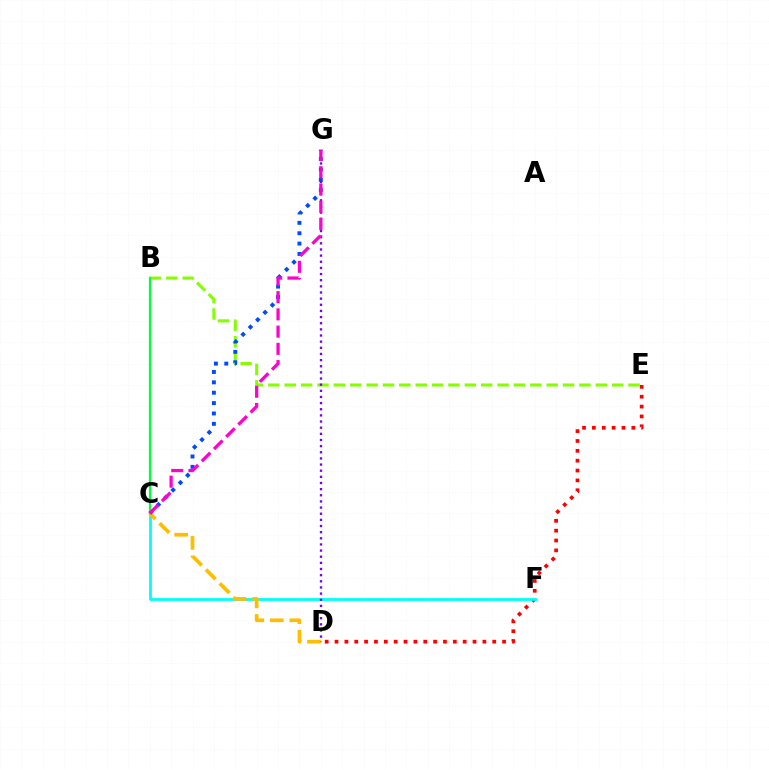{('D', 'E'): [{'color': '#ff0000', 'line_style': 'dotted', 'thickness': 2.68}], ('C', 'F'): [{'color': '#00fff6', 'line_style': 'solid', 'thickness': 2.0}], ('C', 'D'): [{'color': '#ffbd00', 'line_style': 'dashed', 'thickness': 2.65}], ('B', 'E'): [{'color': '#84ff00', 'line_style': 'dashed', 'thickness': 2.22}], ('C', 'G'): [{'color': '#004bff', 'line_style': 'dotted', 'thickness': 2.82}, {'color': '#ff00cf', 'line_style': 'dashed', 'thickness': 2.34}], ('B', 'C'): [{'color': '#00ff39', 'line_style': 'solid', 'thickness': 1.6}], ('D', 'G'): [{'color': '#7200ff', 'line_style': 'dotted', 'thickness': 1.67}]}